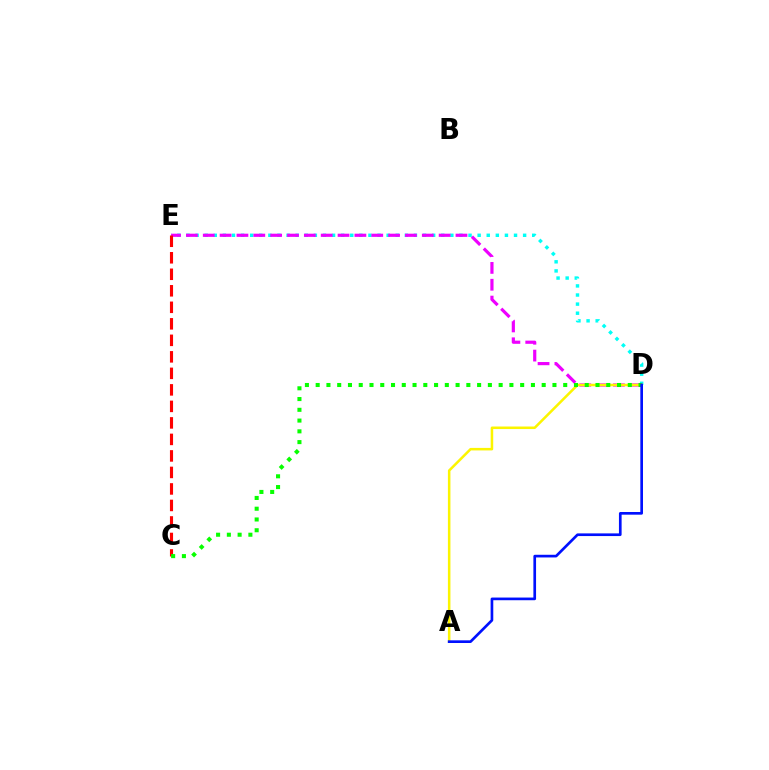{('D', 'E'): [{'color': '#00fff6', 'line_style': 'dotted', 'thickness': 2.47}, {'color': '#ee00ff', 'line_style': 'dashed', 'thickness': 2.29}], ('C', 'E'): [{'color': '#ff0000', 'line_style': 'dashed', 'thickness': 2.24}], ('A', 'D'): [{'color': '#fcf500', 'line_style': 'solid', 'thickness': 1.82}, {'color': '#0010ff', 'line_style': 'solid', 'thickness': 1.92}], ('C', 'D'): [{'color': '#08ff00', 'line_style': 'dotted', 'thickness': 2.92}]}